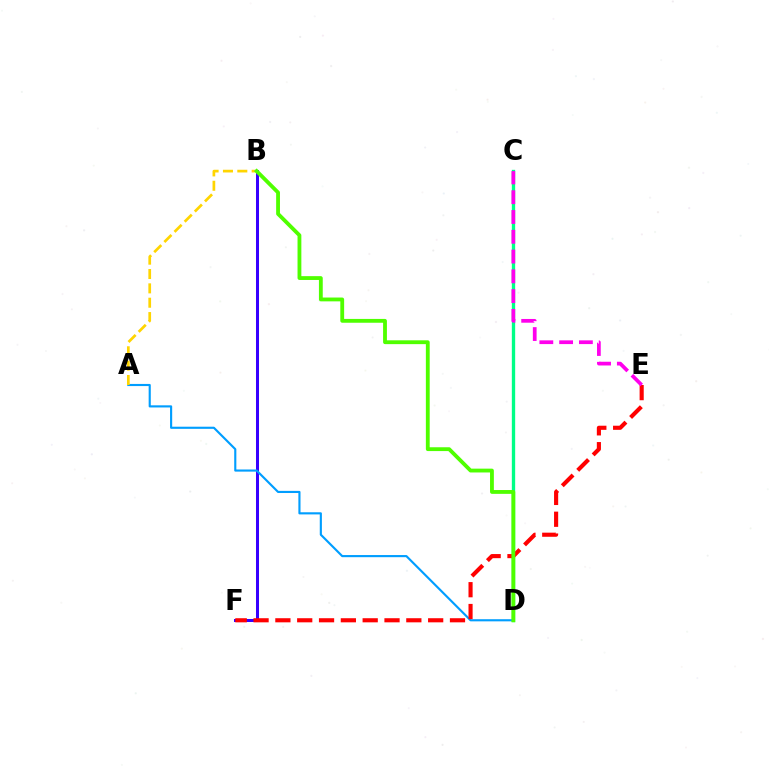{('B', 'F'): [{'color': '#3700ff', 'line_style': 'solid', 'thickness': 2.17}], ('C', 'D'): [{'color': '#00ff86', 'line_style': 'solid', 'thickness': 2.4}], ('A', 'D'): [{'color': '#009eff', 'line_style': 'solid', 'thickness': 1.54}], ('A', 'B'): [{'color': '#ffd500', 'line_style': 'dashed', 'thickness': 1.95}], ('E', 'F'): [{'color': '#ff0000', 'line_style': 'dashed', 'thickness': 2.96}], ('B', 'D'): [{'color': '#4fff00', 'line_style': 'solid', 'thickness': 2.75}], ('C', 'E'): [{'color': '#ff00ed', 'line_style': 'dashed', 'thickness': 2.69}]}